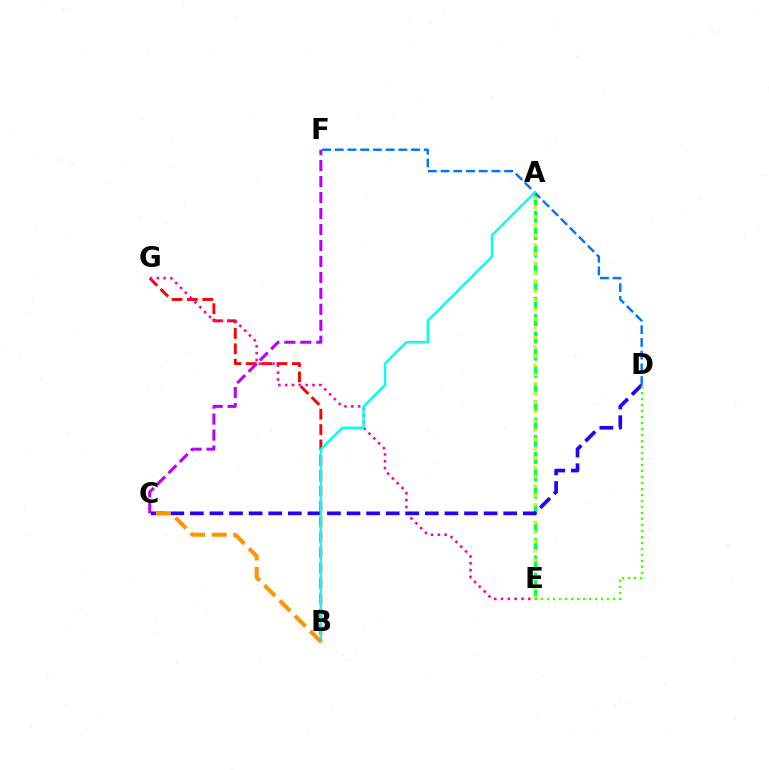{('A', 'E'): [{'color': '#00ff5c', 'line_style': 'dashed', 'thickness': 2.34}, {'color': '#d1ff00', 'line_style': 'dotted', 'thickness': 2.52}], ('B', 'G'): [{'color': '#ff0000', 'line_style': 'dashed', 'thickness': 2.09}], ('E', 'G'): [{'color': '#ff00ac', 'line_style': 'dotted', 'thickness': 1.85}], ('C', 'F'): [{'color': '#b900ff', 'line_style': 'dashed', 'thickness': 2.17}], ('C', 'D'): [{'color': '#2500ff', 'line_style': 'dashed', 'thickness': 2.66}], ('D', 'F'): [{'color': '#0074ff', 'line_style': 'dashed', 'thickness': 1.73}], ('A', 'B'): [{'color': '#00fff6', 'line_style': 'solid', 'thickness': 1.75}], ('D', 'E'): [{'color': '#3dff00', 'line_style': 'dotted', 'thickness': 1.63}], ('B', 'C'): [{'color': '#ff9400', 'line_style': 'dashed', 'thickness': 2.93}]}